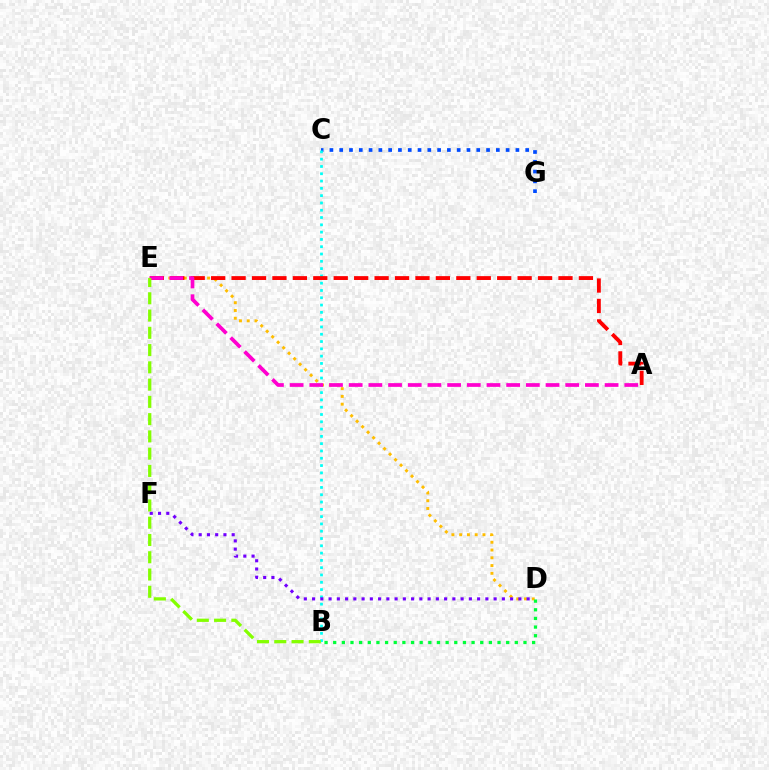{('D', 'E'): [{'color': '#ffbd00', 'line_style': 'dotted', 'thickness': 2.11}], ('C', 'G'): [{'color': '#004bff', 'line_style': 'dotted', 'thickness': 2.66}], ('B', 'C'): [{'color': '#00fff6', 'line_style': 'dotted', 'thickness': 1.98}], ('A', 'E'): [{'color': '#ff0000', 'line_style': 'dashed', 'thickness': 2.78}, {'color': '#ff00cf', 'line_style': 'dashed', 'thickness': 2.67}], ('D', 'F'): [{'color': '#7200ff', 'line_style': 'dotted', 'thickness': 2.24}], ('B', 'D'): [{'color': '#00ff39', 'line_style': 'dotted', 'thickness': 2.35}], ('B', 'E'): [{'color': '#84ff00', 'line_style': 'dashed', 'thickness': 2.35}]}